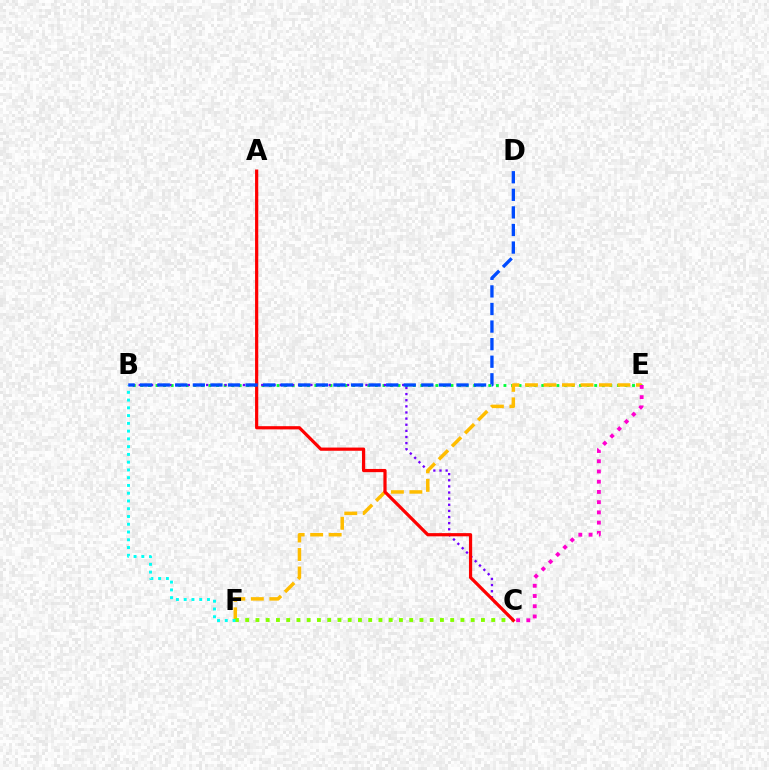{('B', 'E'): [{'color': '#00ff39', 'line_style': 'dotted', 'thickness': 2.05}], ('B', 'C'): [{'color': '#7200ff', 'line_style': 'dotted', 'thickness': 1.66}], ('E', 'F'): [{'color': '#ffbd00', 'line_style': 'dashed', 'thickness': 2.51}], ('C', 'F'): [{'color': '#84ff00', 'line_style': 'dotted', 'thickness': 2.79}], ('B', 'F'): [{'color': '#00fff6', 'line_style': 'dotted', 'thickness': 2.11}], ('C', 'E'): [{'color': '#ff00cf', 'line_style': 'dotted', 'thickness': 2.78}], ('A', 'C'): [{'color': '#ff0000', 'line_style': 'solid', 'thickness': 2.31}], ('B', 'D'): [{'color': '#004bff', 'line_style': 'dashed', 'thickness': 2.39}]}